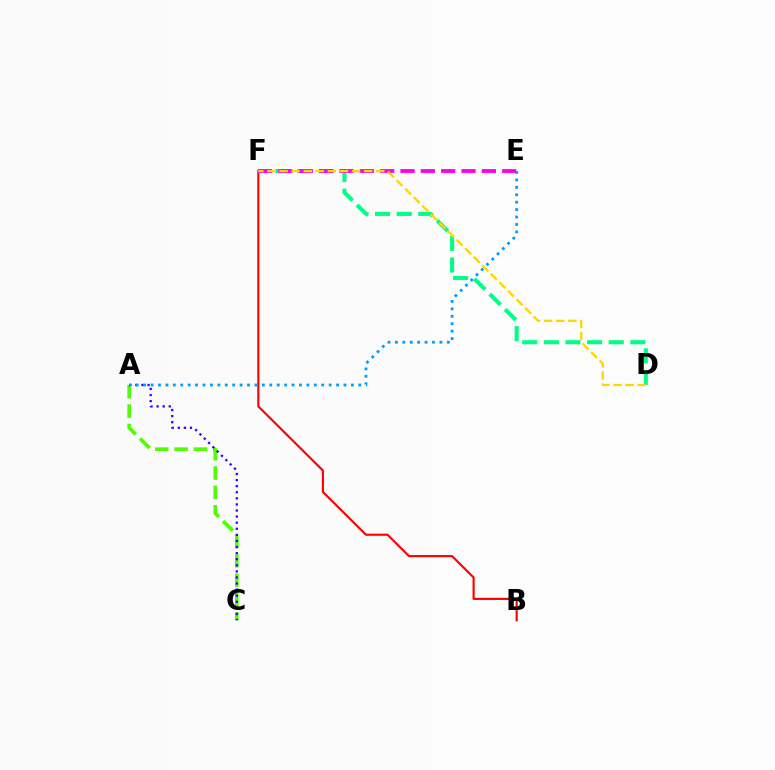{('B', 'F'): [{'color': '#ff0000', 'line_style': 'solid', 'thickness': 1.54}], ('A', 'C'): [{'color': '#4fff00', 'line_style': 'dashed', 'thickness': 2.63}, {'color': '#3700ff', 'line_style': 'dotted', 'thickness': 1.65}], ('D', 'F'): [{'color': '#00ff86', 'line_style': 'dashed', 'thickness': 2.94}, {'color': '#ffd500', 'line_style': 'dashed', 'thickness': 1.64}], ('A', 'E'): [{'color': '#009eff', 'line_style': 'dotted', 'thickness': 2.02}], ('E', 'F'): [{'color': '#ff00ed', 'line_style': 'dashed', 'thickness': 2.76}]}